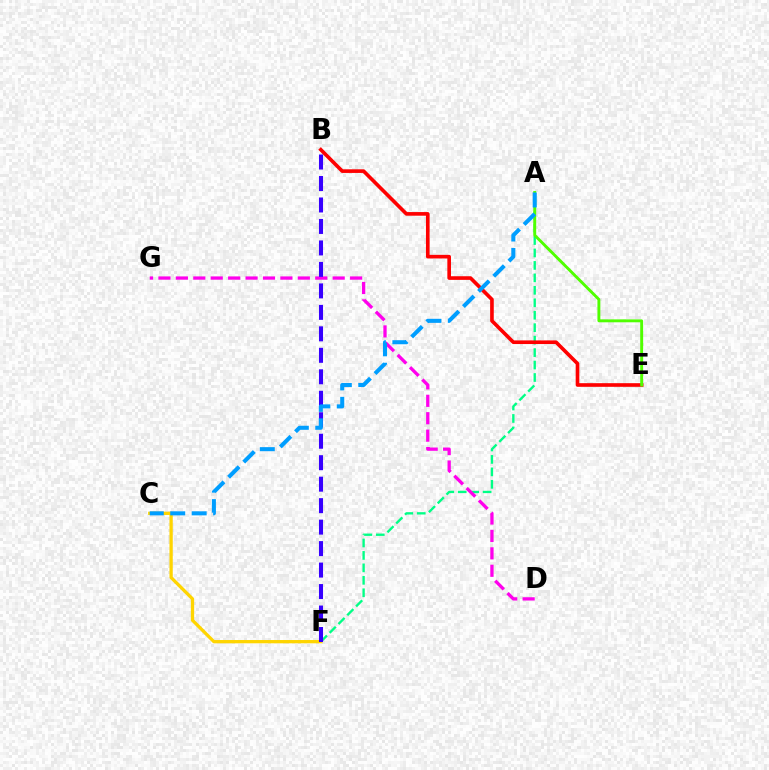{('A', 'F'): [{'color': '#00ff86', 'line_style': 'dashed', 'thickness': 1.69}], ('C', 'F'): [{'color': '#ffd500', 'line_style': 'solid', 'thickness': 2.36}], ('D', 'G'): [{'color': '#ff00ed', 'line_style': 'dashed', 'thickness': 2.37}], ('B', 'F'): [{'color': '#3700ff', 'line_style': 'dashed', 'thickness': 2.92}], ('B', 'E'): [{'color': '#ff0000', 'line_style': 'solid', 'thickness': 2.62}], ('A', 'E'): [{'color': '#4fff00', 'line_style': 'solid', 'thickness': 2.1}], ('A', 'C'): [{'color': '#009eff', 'line_style': 'dashed', 'thickness': 2.91}]}